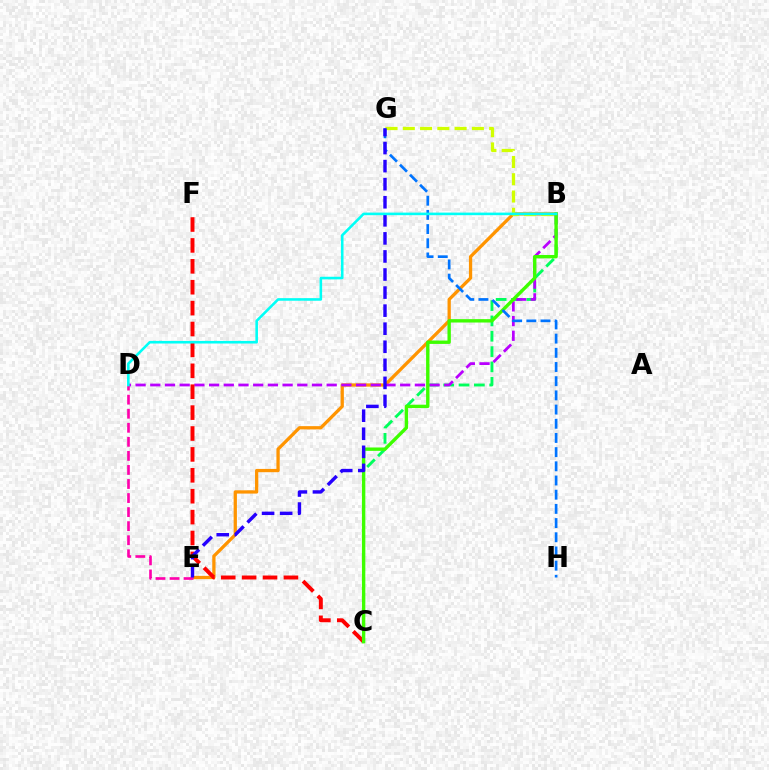{('B', 'C'): [{'color': '#00ff5c', 'line_style': 'dashed', 'thickness': 2.08}, {'color': '#3dff00', 'line_style': 'solid', 'thickness': 2.43}], ('B', 'E'): [{'color': '#ff9400', 'line_style': 'solid', 'thickness': 2.36}], ('B', 'D'): [{'color': '#b900ff', 'line_style': 'dashed', 'thickness': 2.0}, {'color': '#00fff6', 'line_style': 'solid', 'thickness': 1.86}], ('C', 'F'): [{'color': '#ff0000', 'line_style': 'dashed', 'thickness': 2.84}], ('B', 'G'): [{'color': '#d1ff00', 'line_style': 'dashed', 'thickness': 2.35}], ('D', 'E'): [{'color': '#ff00ac', 'line_style': 'dashed', 'thickness': 1.91}], ('G', 'H'): [{'color': '#0074ff', 'line_style': 'dashed', 'thickness': 1.93}], ('E', 'G'): [{'color': '#2500ff', 'line_style': 'dashed', 'thickness': 2.45}]}